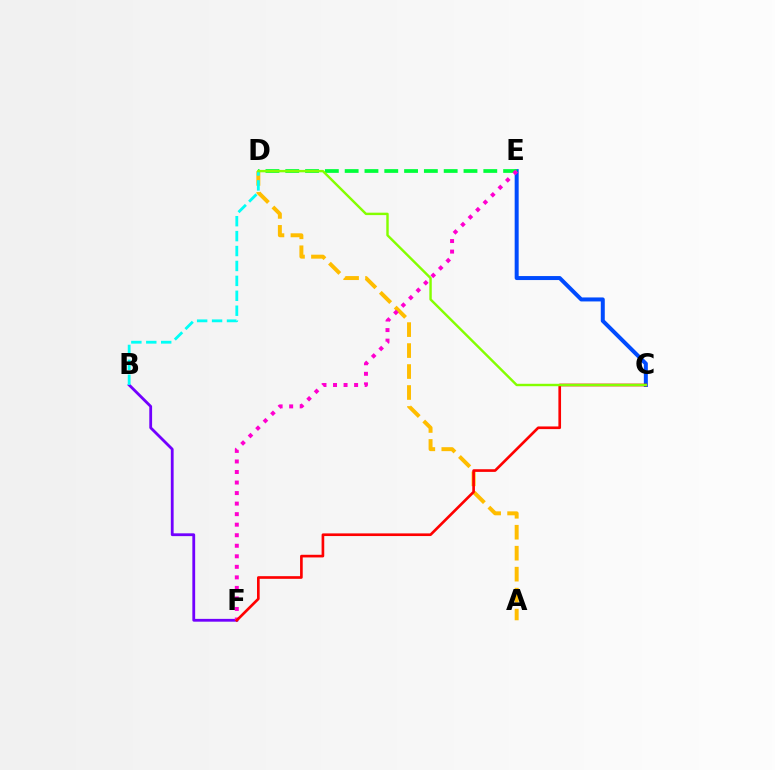{('C', 'E'): [{'color': '#004bff', 'line_style': 'solid', 'thickness': 2.88}], ('A', 'D'): [{'color': '#ffbd00', 'line_style': 'dashed', 'thickness': 2.85}], ('B', 'F'): [{'color': '#7200ff', 'line_style': 'solid', 'thickness': 2.02}], ('D', 'E'): [{'color': '#00ff39', 'line_style': 'dashed', 'thickness': 2.69}], ('E', 'F'): [{'color': '#ff00cf', 'line_style': 'dotted', 'thickness': 2.86}], ('B', 'D'): [{'color': '#00fff6', 'line_style': 'dashed', 'thickness': 2.03}], ('C', 'F'): [{'color': '#ff0000', 'line_style': 'solid', 'thickness': 1.91}], ('C', 'D'): [{'color': '#84ff00', 'line_style': 'solid', 'thickness': 1.74}]}